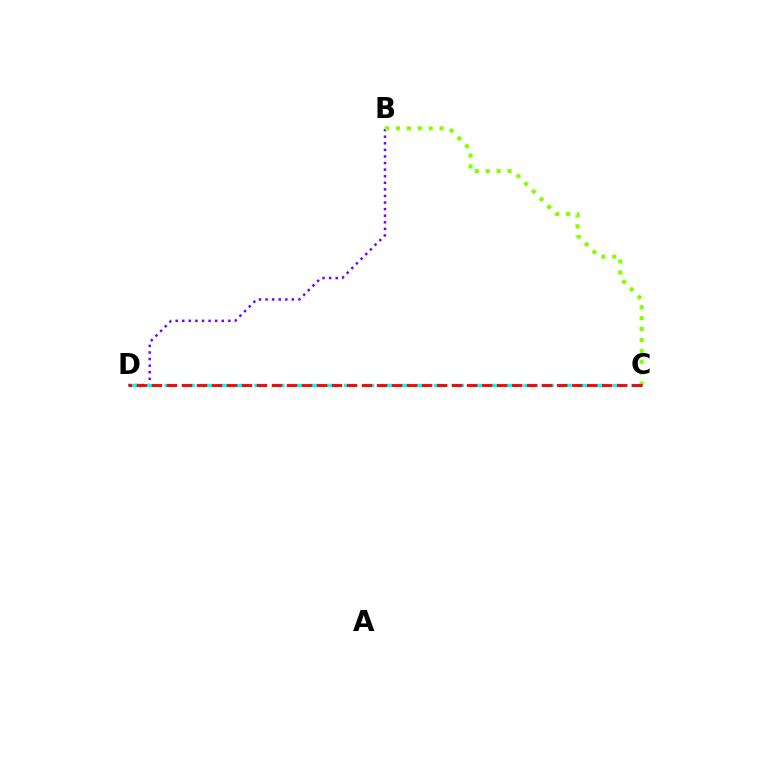{('B', 'D'): [{'color': '#7200ff', 'line_style': 'dotted', 'thickness': 1.79}], ('C', 'D'): [{'color': '#00fff6', 'line_style': 'dashed', 'thickness': 2.44}, {'color': '#ff0000', 'line_style': 'dashed', 'thickness': 2.04}], ('B', 'C'): [{'color': '#84ff00', 'line_style': 'dotted', 'thickness': 2.96}]}